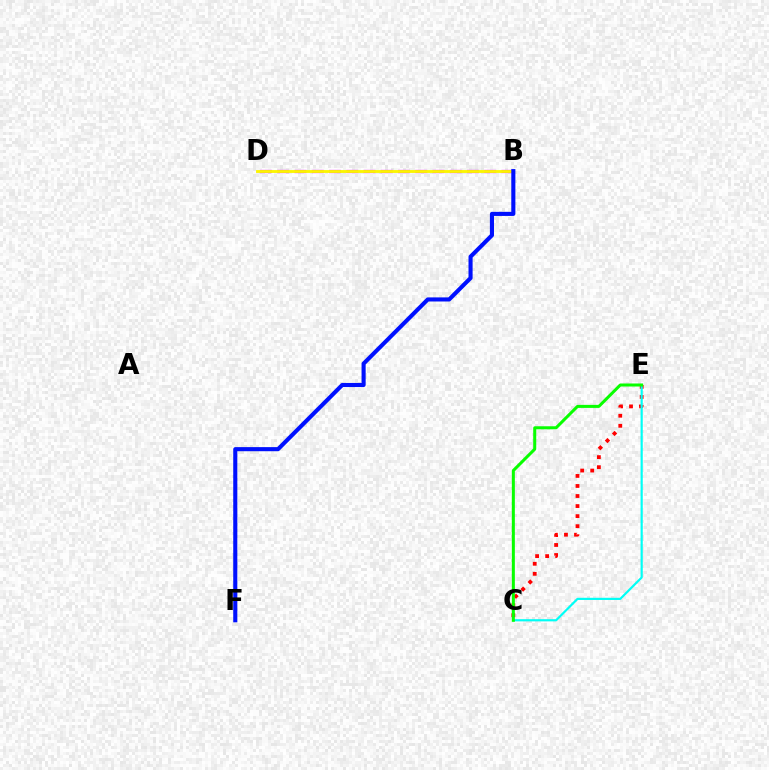{('C', 'E'): [{'color': '#ff0000', 'line_style': 'dotted', 'thickness': 2.73}, {'color': '#00fff6', 'line_style': 'solid', 'thickness': 1.57}, {'color': '#08ff00', 'line_style': 'solid', 'thickness': 2.18}], ('B', 'D'): [{'color': '#ee00ff', 'line_style': 'dashed', 'thickness': 2.34}, {'color': '#fcf500', 'line_style': 'solid', 'thickness': 2.05}], ('B', 'F'): [{'color': '#0010ff', 'line_style': 'solid', 'thickness': 2.95}]}